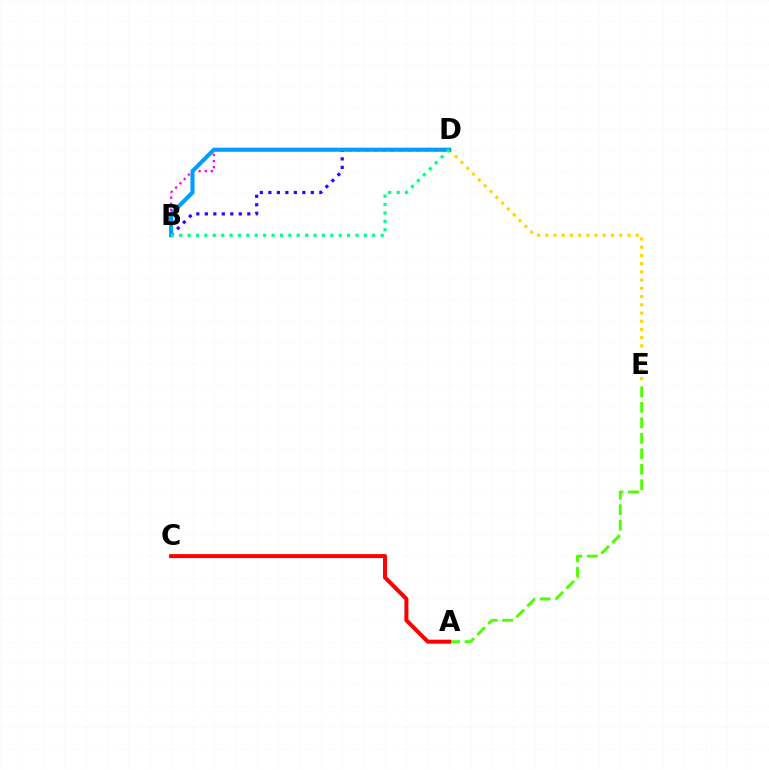{('D', 'E'): [{'color': '#ffd500', 'line_style': 'dotted', 'thickness': 2.23}], ('A', 'E'): [{'color': '#4fff00', 'line_style': 'dashed', 'thickness': 2.1}], ('A', 'C'): [{'color': '#ff0000', 'line_style': 'solid', 'thickness': 2.89}], ('B', 'D'): [{'color': '#ff00ed', 'line_style': 'dotted', 'thickness': 1.65}, {'color': '#3700ff', 'line_style': 'dotted', 'thickness': 2.31}, {'color': '#009eff', 'line_style': 'solid', 'thickness': 2.95}, {'color': '#00ff86', 'line_style': 'dotted', 'thickness': 2.28}]}